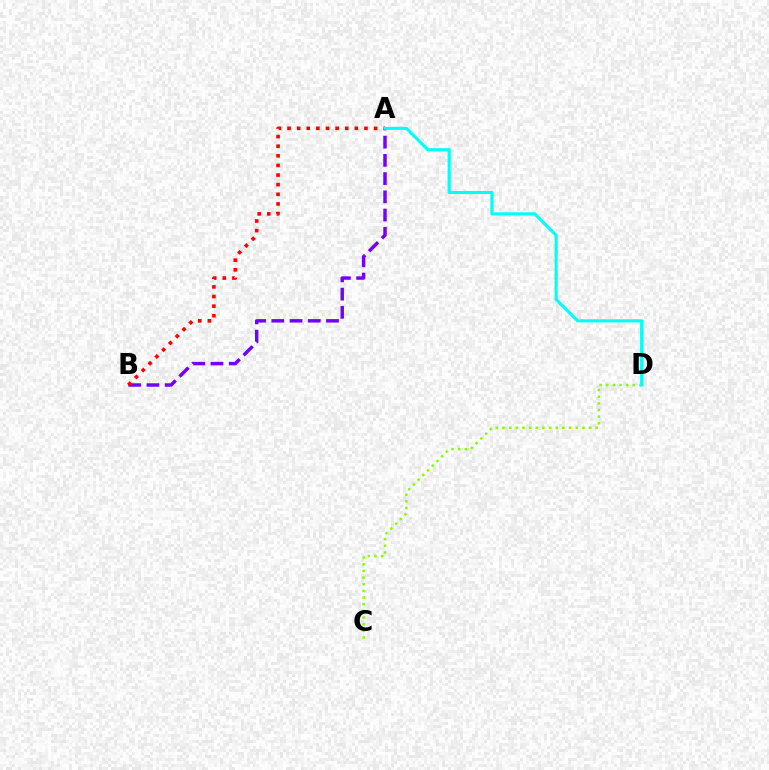{('A', 'B'): [{'color': '#7200ff', 'line_style': 'dashed', 'thickness': 2.48}, {'color': '#ff0000', 'line_style': 'dotted', 'thickness': 2.61}], ('C', 'D'): [{'color': '#84ff00', 'line_style': 'dotted', 'thickness': 1.81}], ('A', 'D'): [{'color': '#00fff6', 'line_style': 'solid', 'thickness': 2.24}]}